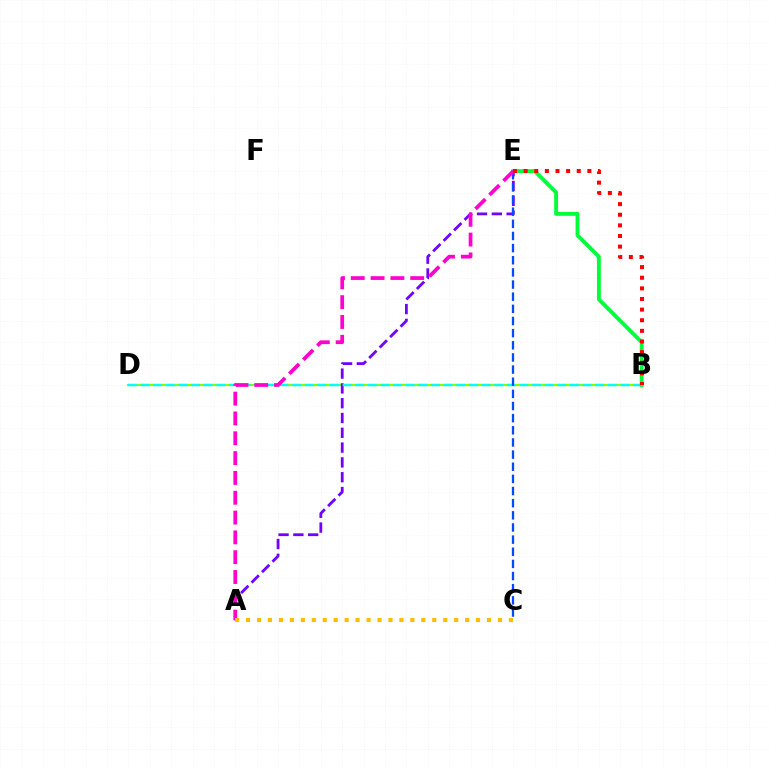{('B', 'D'): [{'color': '#84ff00', 'line_style': 'solid', 'thickness': 1.59}, {'color': '#00fff6', 'line_style': 'dashed', 'thickness': 1.72}], ('A', 'E'): [{'color': '#7200ff', 'line_style': 'dashed', 'thickness': 2.01}, {'color': '#ff00cf', 'line_style': 'dashed', 'thickness': 2.69}], ('C', 'E'): [{'color': '#004bff', 'line_style': 'dashed', 'thickness': 1.65}], ('B', 'E'): [{'color': '#00ff39', 'line_style': 'solid', 'thickness': 2.78}, {'color': '#ff0000', 'line_style': 'dotted', 'thickness': 2.89}], ('A', 'C'): [{'color': '#ffbd00', 'line_style': 'dotted', 'thickness': 2.98}]}